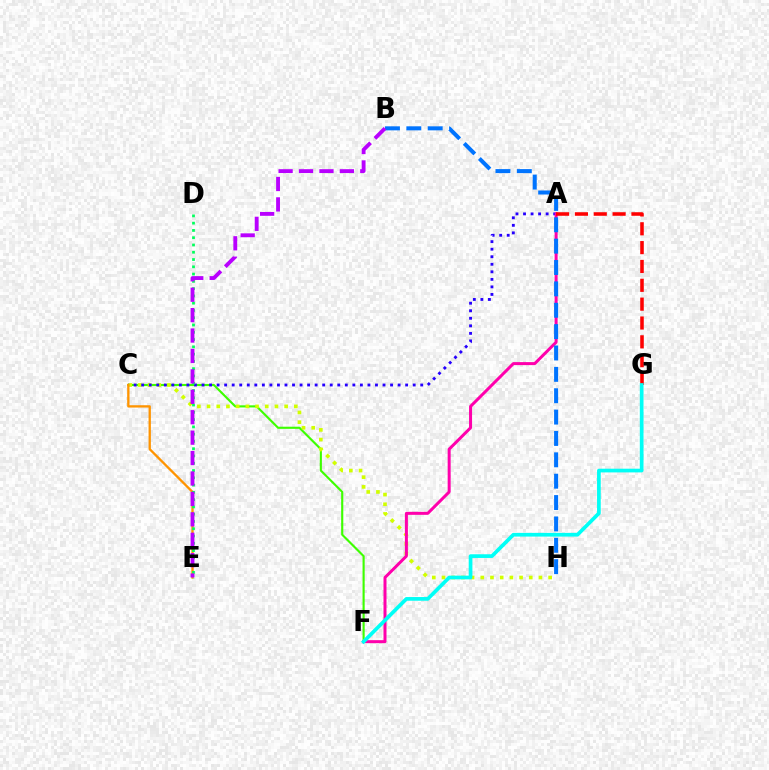{('C', 'F'): [{'color': '#3dff00', 'line_style': 'solid', 'thickness': 1.53}], ('C', 'H'): [{'color': '#d1ff00', 'line_style': 'dotted', 'thickness': 2.63}], ('A', 'C'): [{'color': '#2500ff', 'line_style': 'dotted', 'thickness': 2.05}], ('A', 'F'): [{'color': '#ff00ac', 'line_style': 'solid', 'thickness': 2.16}], ('A', 'G'): [{'color': '#ff0000', 'line_style': 'dashed', 'thickness': 2.56}], ('C', 'E'): [{'color': '#ff9400', 'line_style': 'solid', 'thickness': 1.67}], ('F', 'G'): [{'color': '#00fff6', 'line_style': 'solid', 'thickness': 2.66}], ('B', 'H'): [{'color': '#0074ff', 'line_style': 'dashed', 'thickness': 2.9}], ('D', 'E'): [{'color': '#00ff5c', 'line_style': 'dotted', 'thickness': 1.98}], ('B', 'E'): [{'color': '#b900ff', 'line_style': 'dashed', 'thickness': 2.77}]}